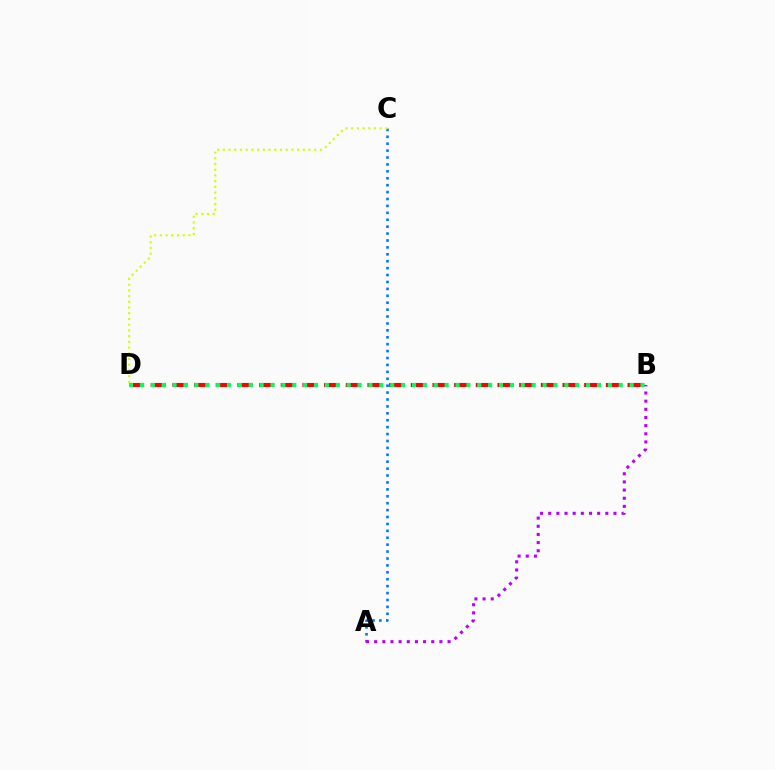{('B', 'D'): [{'color': '#ff0000', 'line_style': 'dashed', 'thickness': 2.94}, {'color': '#00ff5c', 'line_style': 'dotted', 'thickness': 2.96}], ('A', 'C'): [{'color': '#0074ff', 'line_style': 'dotted', 'thickness': 1.88}], ('C', 'D'): [{'color': '#d1ff00', 'line_style': 'dotted', 'thickness': 1.55}], ('A', 'B'): [{'color': '#b900ff', 'line_style': 'dotted', 'thickness': 2.22}]}